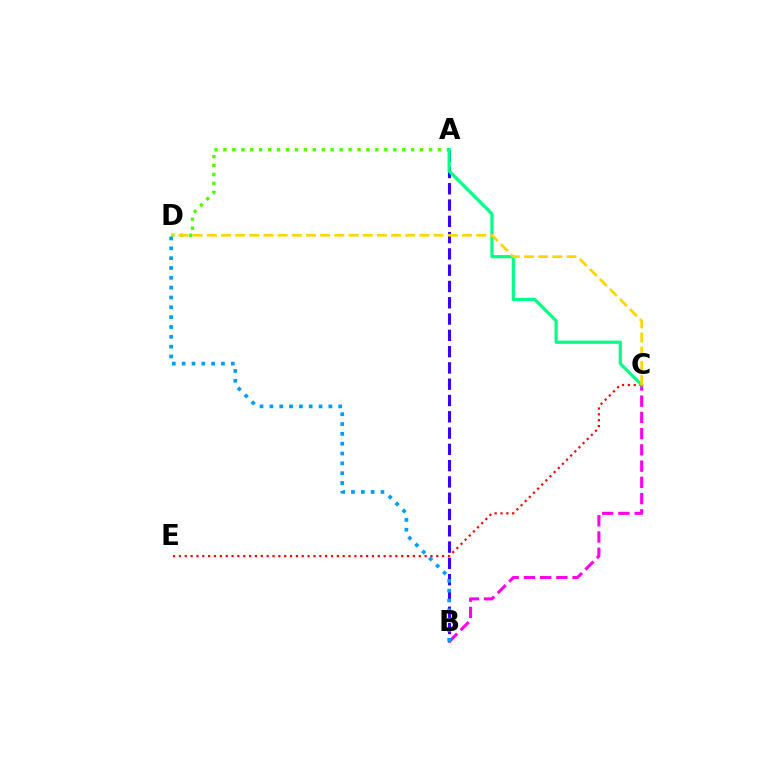{('A', 'B'): [{'color': '#3700ff', 'line_style': 'dashed', 'thickness': 2.21}], ('B', 'C'): [{'color': '#ff00ed', 'line_style': 'dashed', 'thickness': 2.21}], ('C', 'E'): [{'color': '#ff0000', 'line_style': 'dotted', 'thickness': 1.59}], ('A', 'D'): [{'color': '#4fff00', 'line_style': 'dotted', 'thickness': 2.43}], ('A', 'C'): [{'color': '#00ff86', 'line_style': 'solid', 'thickness': 2.3}], ('C', 'D'): [{'color': '#ffd500', 'line_style': 'dashed', 'thickness': 1.93}], ('B', 'D'): [{'color': '#009eff', 'line_style': 'dotted', 'thickness': 2.67}]}